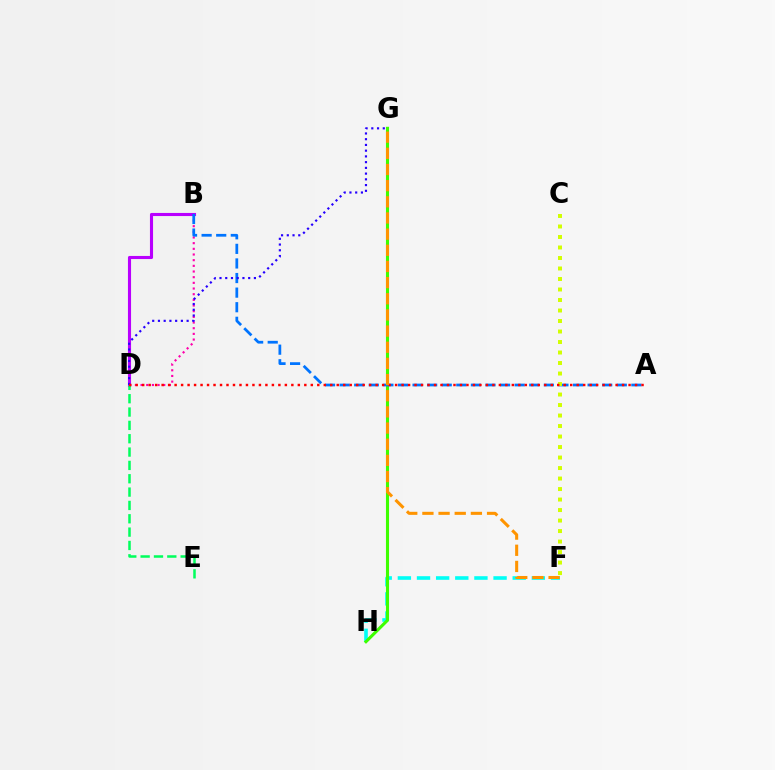{('F', 'H'): [{'color': '#00fff6', 'line_style': 'dashed', 'thickness': 2.6}], ('B', 'D'): [{'color': '#ff00ac', 'line_style': 'dotted', 'thickness': 1.54}, {'color': '#b900ff', 'line_style': 'solid', 'thickness': 2.23}], ('G', 'H'): [{'color': '#3dff00', 'line_style': 'solid', 'thickness': 2.22}], ('D', 'E'): [{'color': '#00ff5c', 'line_style': 'dashed', 'thickness': 1.81}], ('A', 'B'): [{'color': '#0074ff', 'line_style': 'dashed', 'thickness': 1.98}], ('D', 'G'): [{'color': '#2500ff', 'line_style': 'dotted', 'thickness': 1.56}], ('C', 'F'): [{'color': '#d1ff00', 'line_style': 'dotted', 'thickness': 2.85}], ('A', 'D'): [{'color': '#ff0000', 'line_style': 'dotted', 'thickness': 1.76}], ('F', 'G'): [{'color': '#ff9400', 'line_style': 'dashed', 'thickness': 2.2}]}